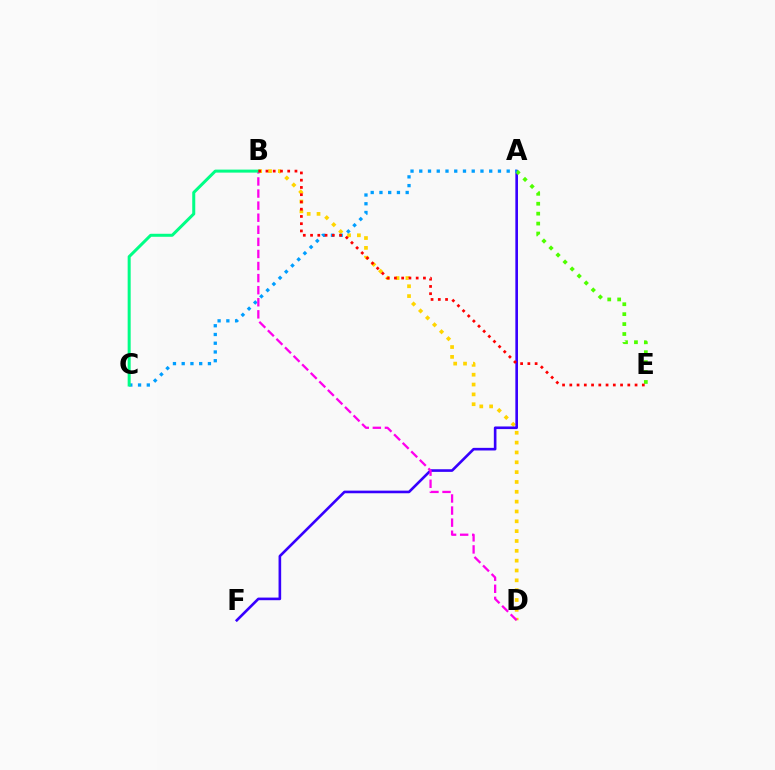{('B', 'D'): [{'color': '#ffd500', 'line_style': 'dotted', 'thickness': 2.67}, {'color': '#ff00ed', 'line_style': 'dashed', 'thickness': 1.64}], ('A', 'F'): [{'color': '#3700ff', 'line_style': 'solid', 'thickness': 1.89}], ('A', 'E'): [{'color': '#4fff00', 'line_style': 'dotted', 'thickness': 2.7}], ('A', 'C'): [{'color': '#009eff', 'line_style': 'dotted', 'thickness': 2.38}], ('B', 'C'): [{'color': '#00ff86', 'line_style': 'solid', 'thickness': 2.17}], ('B', 'E'): [{'color': '#ff0000', 'line_style': 'dotted', 'thickness': 1.97}]}